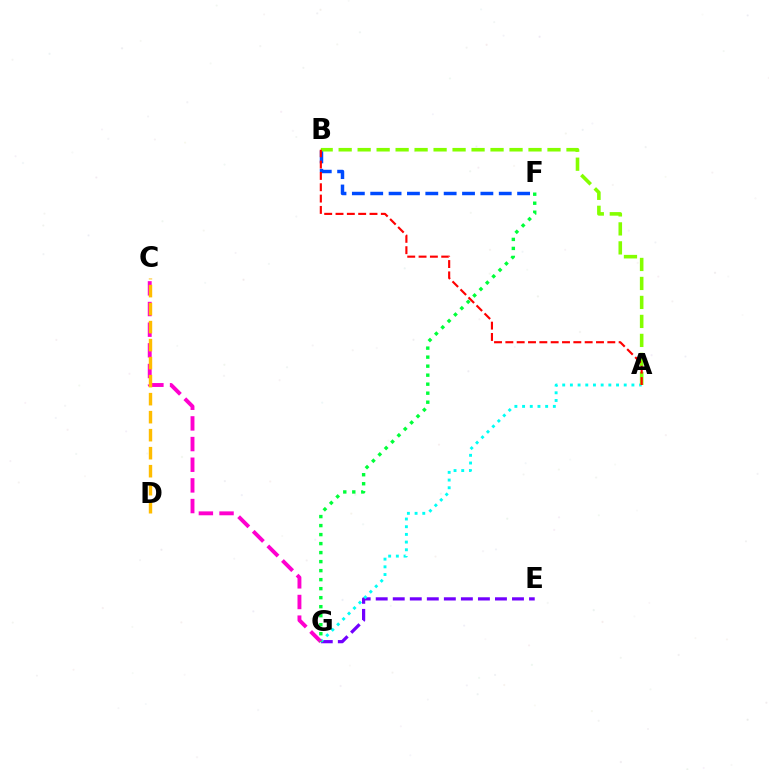{('E', 'G'): [{'color': '#7200ff', 'line_style': 'dashed', 'thickness': 2.31}], ('B', 'F'): [{'color': '#004bff', 'line_style': 'dashed', 'thickness': 2.49}], ('A', 'G'): [{'color': '#00fff6', 'line_style': 'dotted', 'thickness': 2.09}], ('A', 'B'): [{'color': '#84ff00', 'line_style': 'dashed', 'thickness': 2.58}, {'color': '#ff0000', 'line_style': 'dashed', 'thickness': 1.54}], ('C', 'G'): [{'color': '#ff00cf', 'line_style': 'dashed', 'thickness': 2.81}], ('F', 'G'): [{'color': '#00ff39', 'line_style': 'dotted', 'thickness': 2.45}], ('C', 'D'): [{'color': '#ffbd00', 'line_style': 'dashed', 'thickness': 2.45}]}